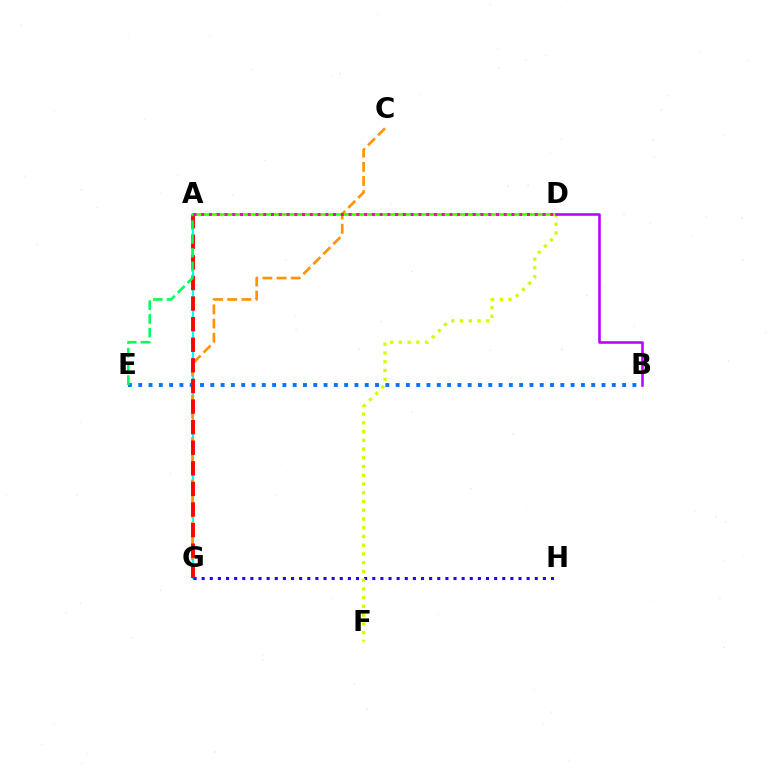{('A', 'G'): [{'color': '#00fff6', 'line_style': 'solid', 'thickness': 1.64}, {'color': '#ff0000', 'line_style': 'dashed', 'thickness': 2.8}], ('G', 'H'): [{'color': '#2500ff', 'line_style': 'dotted', 'thickness': 2.21}], ('B', 'E'): [{'color': '#0074ff', 'line_style': 'dotted', 'thickness': 2.8}], ('A', 'D'): [{'color': '#3dff00', 'line_style': 'solid', 'thickness': 1.85}, {'color': '#ff00ac', 'line_style': 'dotted', 'thickness': 2.11}], ('C', 'G'): [{'color': '#ff9400', 'line_style': 'dashed', 'thickness': 1.92}], ('A', 'E'): [{'color': '#00ff5c', 'line_style': 'dashed', 'thickness': 1.87}], ('D', 'F'): [{'color': '#d1ff00', 'line_style': 'dotted', 'thickness': 2.38}], ('B', 'D'): [{'color': '#b900ff', 'line_style': 'solid', 'thickness': 1.83}]}